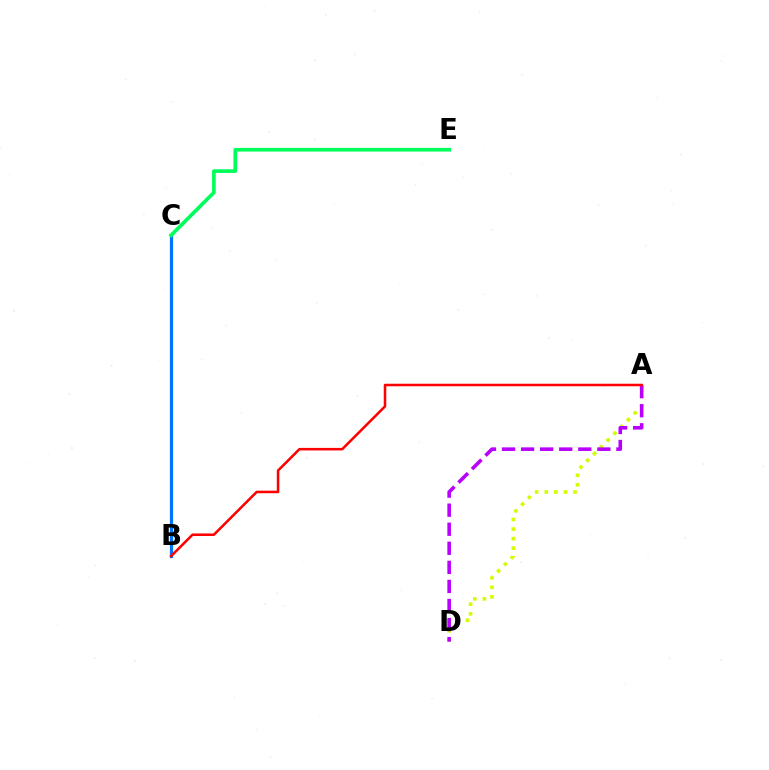{('A', 'D'): [{'color': '#d1ff00', 'line_style': 'dotted', 'thickness': 2.6}, {'color': '#b900ff', 'line_style': 'dashed', 'thickness': 2.59}], ('B', 'C'): [{'color': '#0074ff', 'line_style': 'solid', 'thickness': 2.32}], ('C', 'E'): [{'color': '#00ff5c', 'line_style': 'solid', 'thickness': 2.64}], ('A', 'B'): [{'color': '#ff0000', 'line_style': 'solid', 'thickness': 1.83}]}